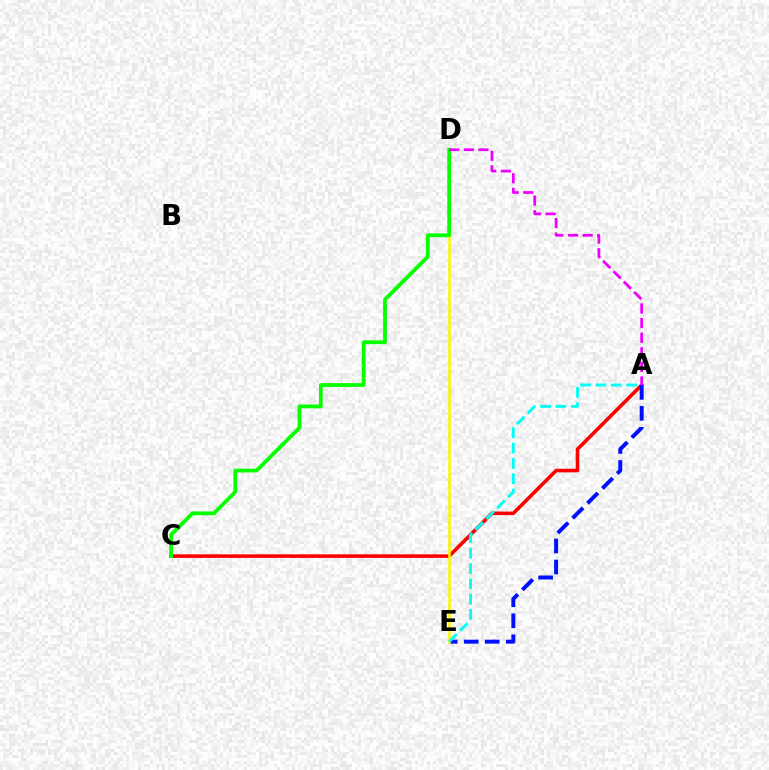{('A', 'C'): [{'color': '#ff0000', 'line_style': 'solid', 'thickness': 2.58}], ('A', 'E'): [{'color': '#0010ff', 'line_style': 'dashed', 'thickness': 2.85}, {'color': '#00fff6', 'line_style': 'dashed', 'thickness': 2.08}], ('D', 'E'): [{'color': '#fcf500', 'line_style': 'solid', 'thickness': 1.83}], ('C', 'D'): [{'color': '#08ff00', 'line_style': 'solid', 'thickness': 2.73}], ('A', 'D'): [{'color': '#ee00ff', 'line_style': 'dashed', 'thickness': 1.98}]}